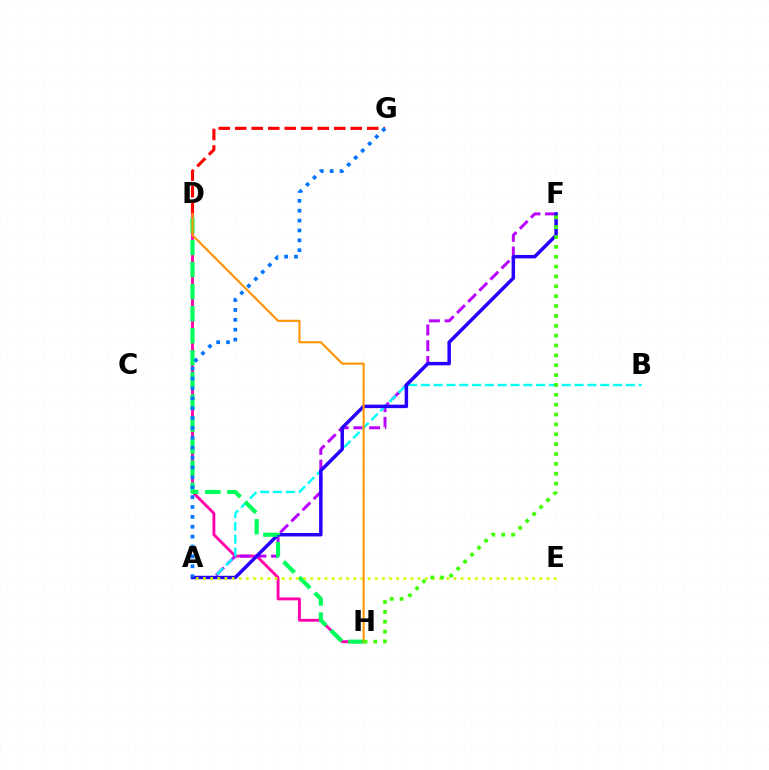{('D', 'H'): [{'color': '#ff00ac', 'line_style': 'solid', 'thickness': 2.07}, {'color': '#00ff5c', 'line_style': 'dashed', 'thickness': 3.0}, {'color': '#ff9400', 'line_style': 'solid', 'thickness': 1.52}], ('D', 'G'): [{'color': '#ff0000', 'line_style': 'dashed', 'thickness': 2.24}], ('A', 'F'): [{'color': '#b900ff', 'line_style': 'dashed', 'thickness': 2.14}, {'color': '#2500ff', 'line_style': 'solid', 'thickness': 2.5}], ('A', 'B'): [{'color': '#00fff6', 'line_style': 'dashed', 'thickness': 1.74}], ('A', 'E'): [{'color': '#d1ff00', 'line_style': 'dotted', 'thickness': 1.94}], ('F', 'H'): [{'color': '#3dff00', 'line_style': 'dotted', 'thickness': 2.68}], ('A', 'G'): [{'color': '#0074ff', 'line_style': 'dotted', 'thickness': 2.68}]}